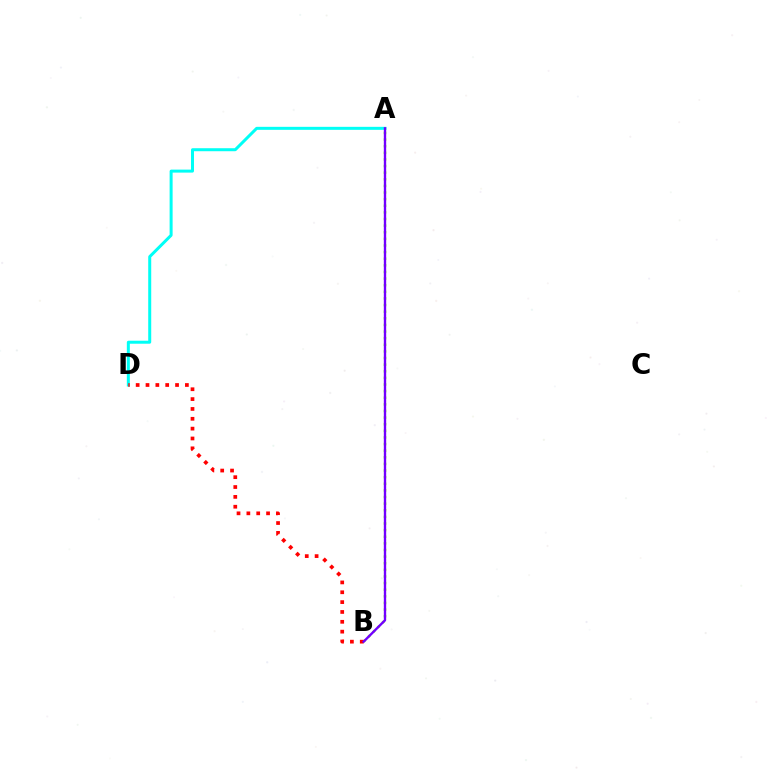{('A', 'D'): [{'color': '#00fff6', 'line_style': 'solid', 'thickness': 2.16}], ('A', 'B'): [{'color': '#84ff00', 'line_style': 'dotted', 'thickness': 1.8}, {'color': '#7200ff', 'line_style': 'solid', 'thickness': 1.7}], ('B', 'D'): [{'color': '#ff0000', 'line_style': 'dotted', 'thickness': 2.68}]}